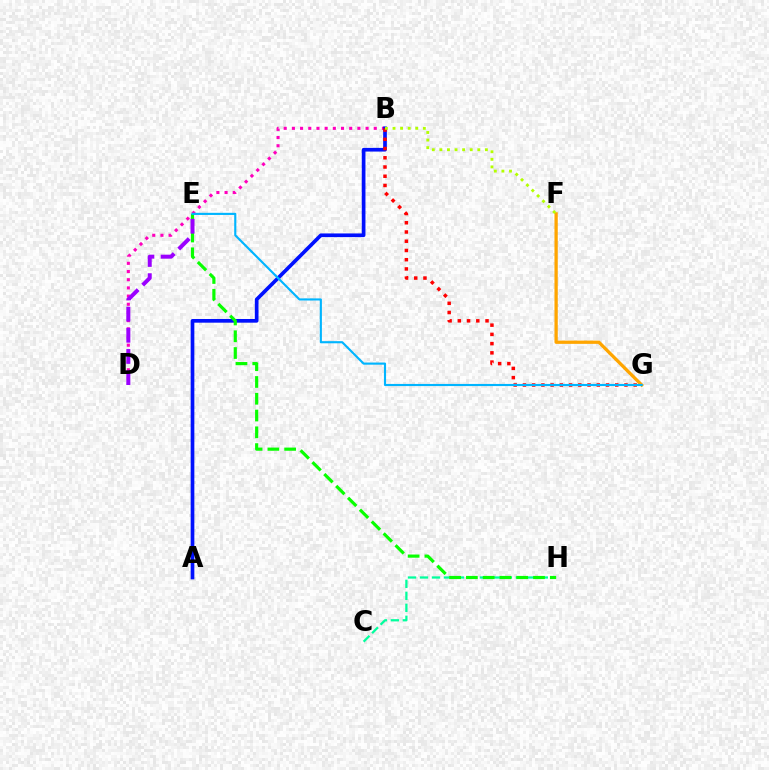{('B', 'D'): [{'color': '#ff00bd', 'line_style': 'dotted', 'thickness': 2.22}], ('A', 'B'): [{'color': '#0010ff', 'line_style': 'solid', 'thickness': 2.65}], ('B', 'G'): [{'color': '#ff0000', 'line_style': 'dotted', 'thickness': 2.51}], ('F', 'G'): [{'color': '#ffa500', 'line_style': 'solid', 'thickness': 2.36}], ('C', 'H'): [{'color': '#00ff9d', 'line_style': 'dashed', 'thickness': 1.63}], ('E', 'H'): [{'color': '#08ff00', 'line_style': 'dashed', 'thickness': 2.28}], ('B', 'F'): [{'color': '#b3ff00', 'line_style': 'dotted', 'thickness': 2.06}], ('D', 'E'): [{'color': '#9b00ff', 'line_style': 'dashed', 'thickness': 2.88}], ('E', 'G'): [{'color': '#00b5ff', 'line_style': 'solid', 'thickness': 1.54}]}